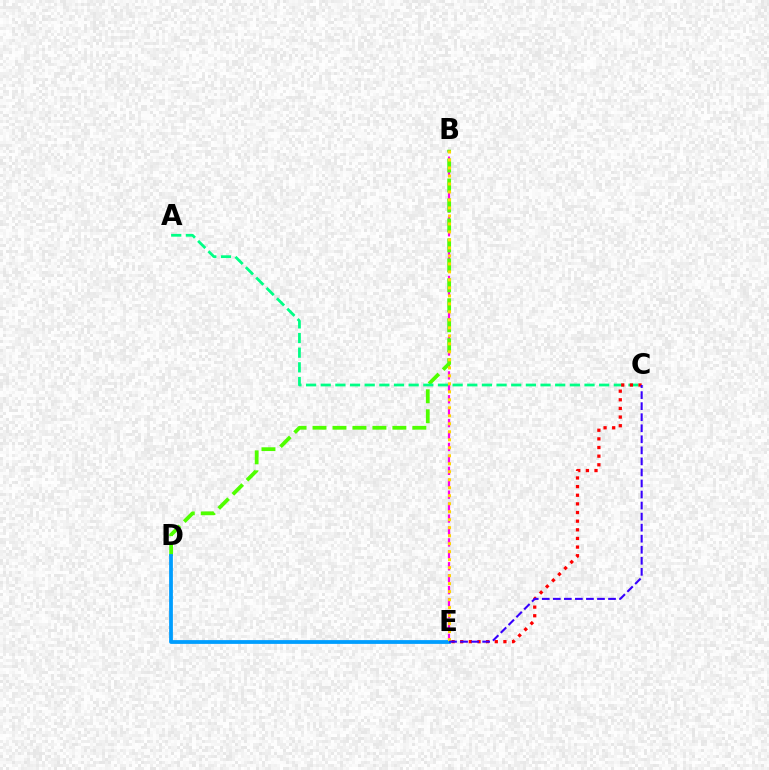{('B', 'E'): [{'color': '#ff00ed', 'line_style': 'dashed', 'thickness': 1.62}, {'color': '#ffd500', 'line_style': 'dotted', 'thickness': 2.17}], ('B', 'D'): [{'color': '#4fff00', 'line_style': 'dashed', 'thickness': 2.71}], ('A', 'C'): [{'color': '#00ff86', 'line_style': 'dashed', 'thickness': 1.99}], ('C', 'E'): [{'color': '#ff0000', 'line_style': 'dotted', 'thickness': 2.35}, {'color': '#3700ff', 'line_style': 'dashed', 'thickness': 1.5}], ('D', 'E'): [{'color': '#009eff', 'line_style': 'solid', 'thickness': 2.72}]}